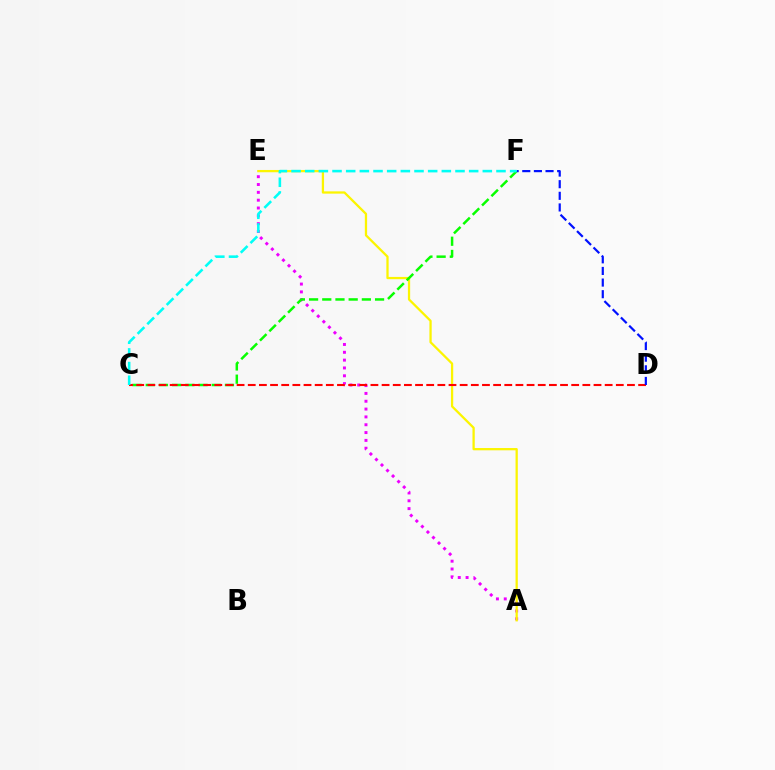{('A', 'E'): [{'color': '#ee00ff', 'line_style': 'dotted', 'thickness': 2.13}, {'color': '#fcf500', 'line_style': 'solid', 'thickness': 1.64}], ('C', 'F'): [{'color': '#08ff00', 'line_style': 'dashed', 'thickness': 1.79}, {'color': '#00fff6', 'line_style': 'dashed', 'thickness': 1.86}], ('C', 'D'): [{'color': '#ff0000', 'line_style': 'dashed', 'thickness': 1.52}], ('D', 'F'): [{'color': '#0010ff', 'line_style': 'dashed', 'thickness': 1.58}]}